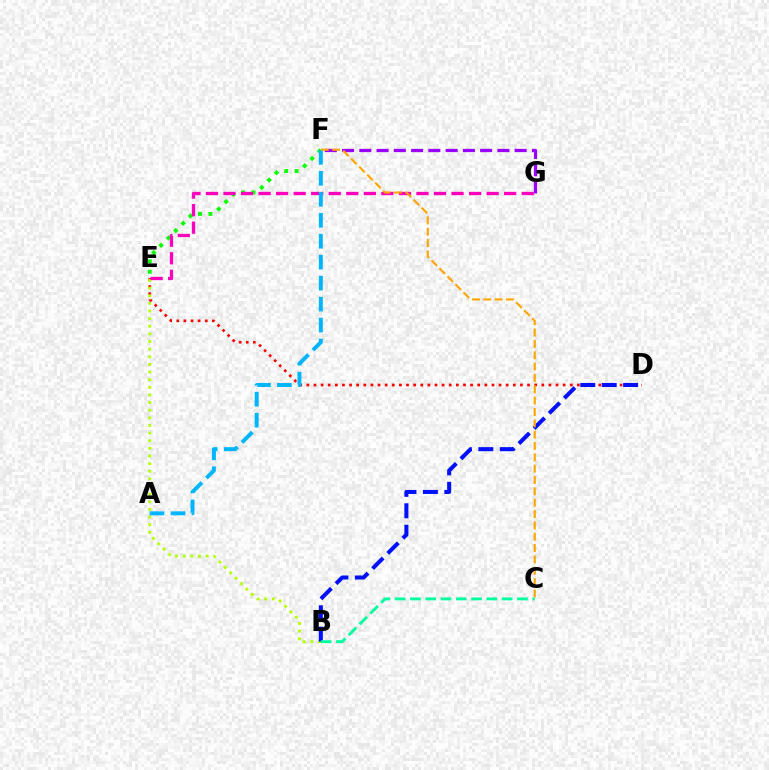{('F', 'G'): [{'color': '#9b00ff', 'line_style': 'dashed', 'thickness': 2.35}], ('D', 'E'): [{'color': '#ff0000', 'line_style': 'dotted', 'thickness': 1.93}], ('B', 'E'): [{'color': '#b3ff00', 'line_style': 'dotted', 'thickness': 2.07}], ('E', 'F'): [{'color': '#08ff00', 'line_style': 'dotted', 'thickness': 2.82}], ('B', 'D'): [{'color': '#0010ff', 'line_style': 'dashed', 'thickness': 2.91}], ('E', 'G'): [{'color': '#ff00bd', 'line_style': 'dashed', 'thickness': 2.38}], ('A', 'F'): [{'color': '#00b5ff', 'line_style': 'dashed', 'thickness': 2.85}], ('C', 'F'): [{'color': '#ffa500', 'line_style': 'dashed', 'thickness': 1.54}], ('B', 'C'): [{'color': '#00ff9d', 'line_style': 'dashed', 'thickness': 2.08}]}